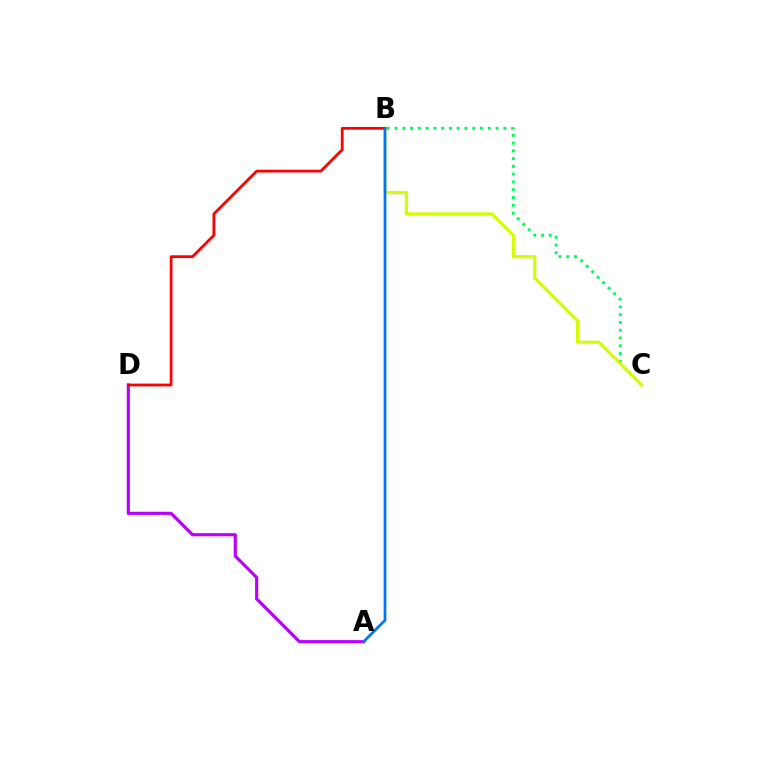{('B', 'C'): [{'color': '#00ff5c', 'line_style': 'dotted', 'thickness': 2.11}, {'color': '#d1ff00', 'line_style': 'solid', 'thickness': 2.29}], ('A', 'D'): [{'color': '#b900ff', 'line_style': 'solid', 'thickness': 2.25}], ('B', 'D'): [{'color': '#ff0000', 'line_style': 'solid', 'thickness': 2.01}], ('A', 'B'): [{'color': '#0074ff', 'line_style': 'solid', 'thickness': 1.95}]}